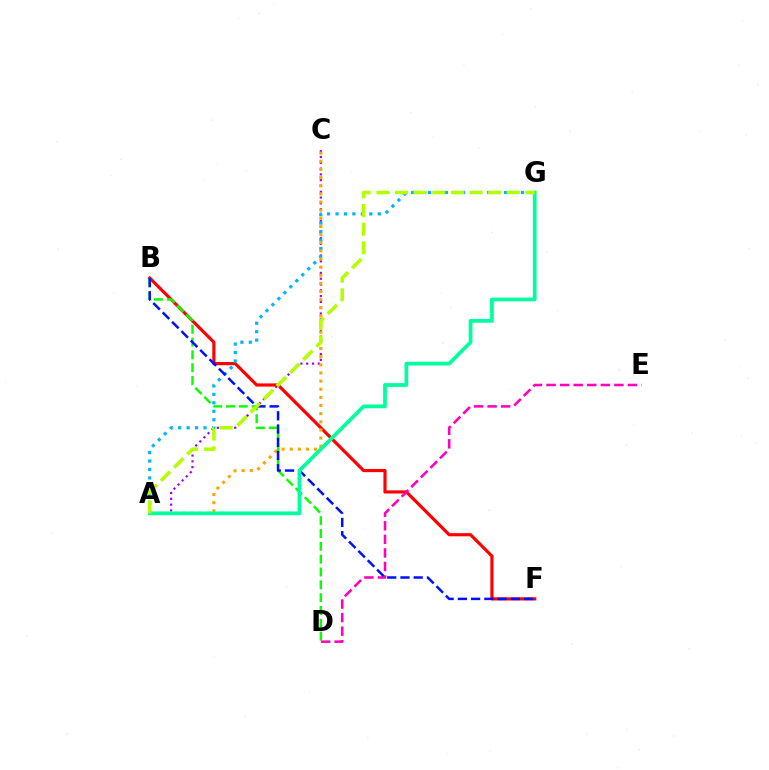{('A', 'C'): [{'color': '#9b00ff', 'line_style': 'dotted', 'thickness': 1.57}, {'color': '#ffa500', 'line_style': 'dotted', 'thickness': 2.21}], ('B', 'F'): [{'color': '#ff0000', 'line_style': 'solid', 'thickness': 2.28}, {'color': '#0010ff', 'line_style': 'dashed', 'thickness': 1.8}], ('D', 'E'): [{'color': '#ff00bd', 'line_style': 'dashed', 'thickness': 1.84}], ('A', 'G'): [{'color': '#00b5ff', 'line_style': 'dotted', 'thickness': 2.3}, {'color': '#00ff9d', 'line_style': 'solid', 'thickness': 2.7}, {'color': '#b3ff00', 'line_style': 'dashed', 'thickness': 2.53}], ('B', 'D'): [{'color': '#08ff00', 'line_style': 'dashed', 'thickness': 1.74}]}